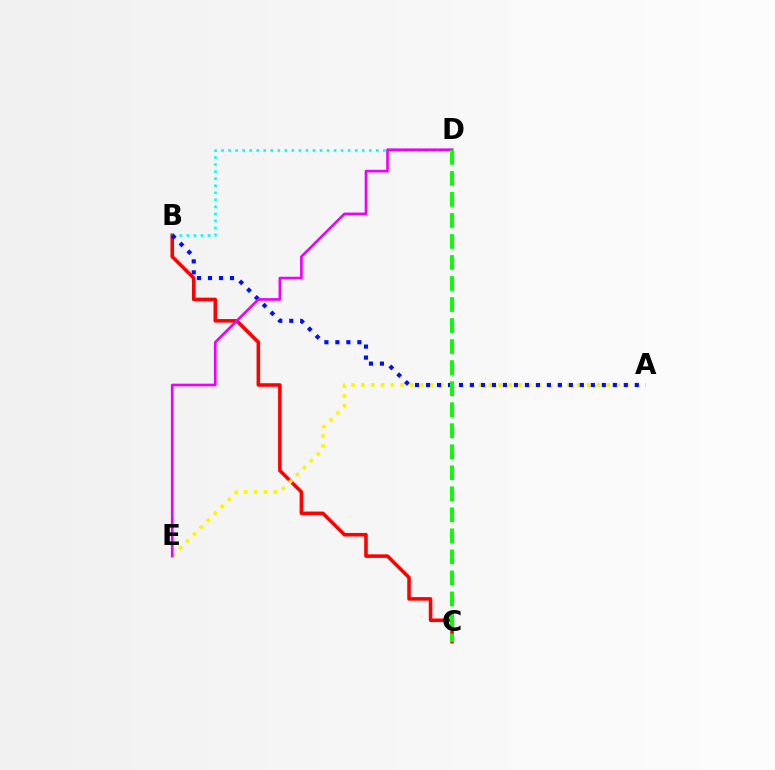{('B', 'C'): [{'color': '#ff0000', 'line_style': 'solid', 'thickness': 2.56}], ('A', 'E'): [{'color': '#fcf500', 'line_style': 'dotted', 'thickness': 2.67}], ('B', 'D'): [{'color': '#00fff6', 'line_style': 'dotted', 'thickness': 1.91}], ('A', 'B'): [{'color': '#0010ff', 'line_style': 'dotted', 'thickness': 2.99}], ('D', 'E'): [{'color': '#ee00ff', 'line_style': 'solid', 'thickness': 1.91}], ('C', 'D'): [{'color': '#08ff00', 'line_style': 'dashed', 'thickness': 2.86}]}